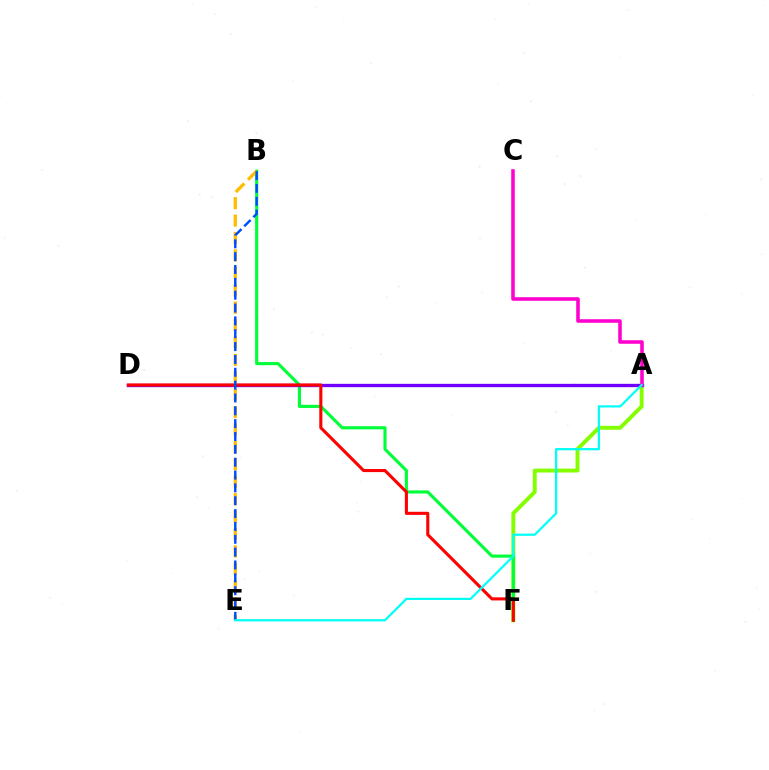{('A', 'F'): [{'color': '#84ff00', 'line_style': 'solid', 'thickness': 2.82}], ('B', 'F'): [{'color': '#00ff39', 'line_style': 'solid', 'thickness': 2.25}], ('A', 'D'): [{'color': '#7200ff', 'line_style': 'solid', 'thickness': 2.39}], ('D', 'F'): [{'color': '#ff0000', 'line_style': 'solid', 'thickness': 2.22}], ('B', 'E'): [{'color': '#ffbd00', 'line_style': 'dashed', 'thickness': 2.37}, {'color': '#004bff', 'line_style': 'dashed', 'thickness': 1.75}], ('A', 'C'): [{'color': '#ff00cf', 'line_style': 'solid', 'thickness': 2.55}], ('A', 'E'): [{'color': '#00fff6', 'line_style': 'solid', 'thickness': 1.6}]}